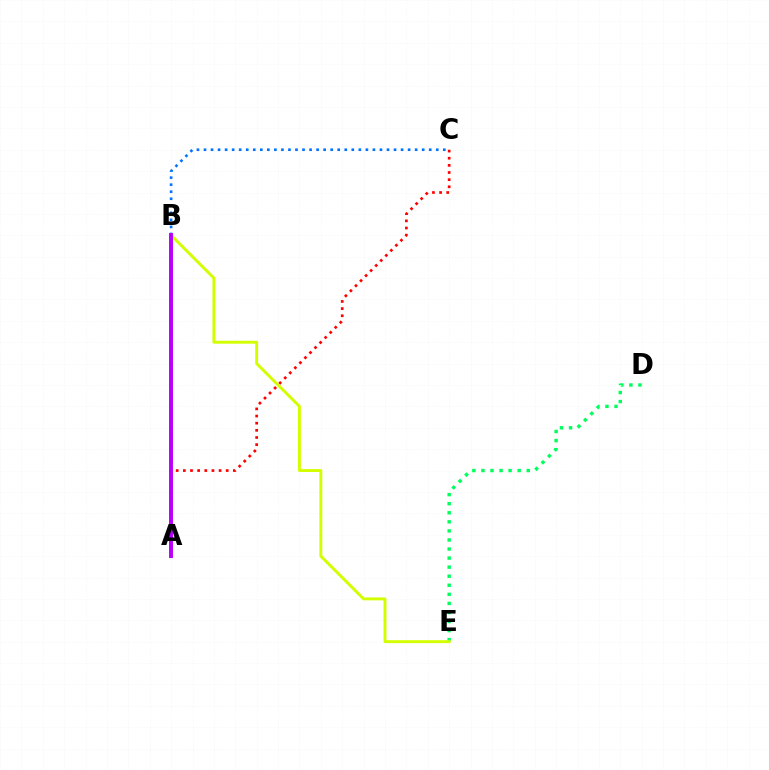{('A', 'C'): [{'color': '#ff0000', 'line_style': 'dotted', 'thickness': 1.94}], ('D', 'E'): [{'color': '#00ff5c', 'line_style': 'dotted', 'thickness': 2.46}], ('B', 'E'): [{'color': '#d1ff00', 'line_style': 'solid', 'thickness': 2.1}], ('B', 'C'): [{'color': '#0074ff', 'line_style': 'dotted', 'thickness': 1.91}], ('A', 'B'): [{'color': '#b900ff', 'line_style': 'solid', 'thickness': 2.84}]}